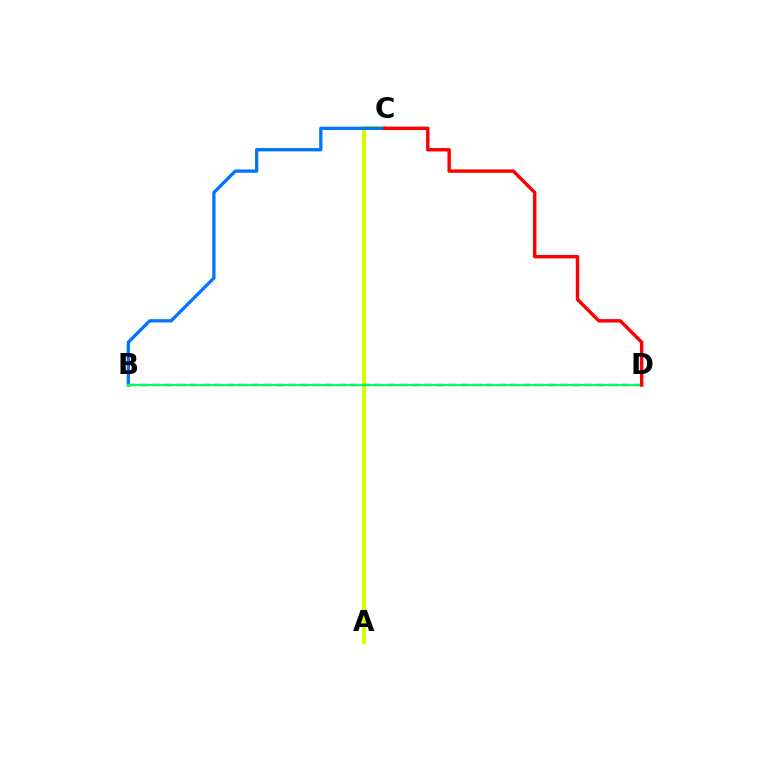{('A', 'C'): [{'color': '#d1ff00', 'line_style': 'solid', 'thickness': 2.94}], ('B', 'C'): [{'color': '#0074ff', 'line_style': 'solid', 'thickness': 2.35}], ('B', 'D'): [{'color': '#b900ff', 'line_style': 'dashed', 'thickness': 1.68}, {'color': '#00ff5c', 'line_style': 'solid', 'thickness': 1.62}], ('C', 'D'): [{'color': '#ff0000', 'line_style': 'solid', 'thickness': 2.46}]}